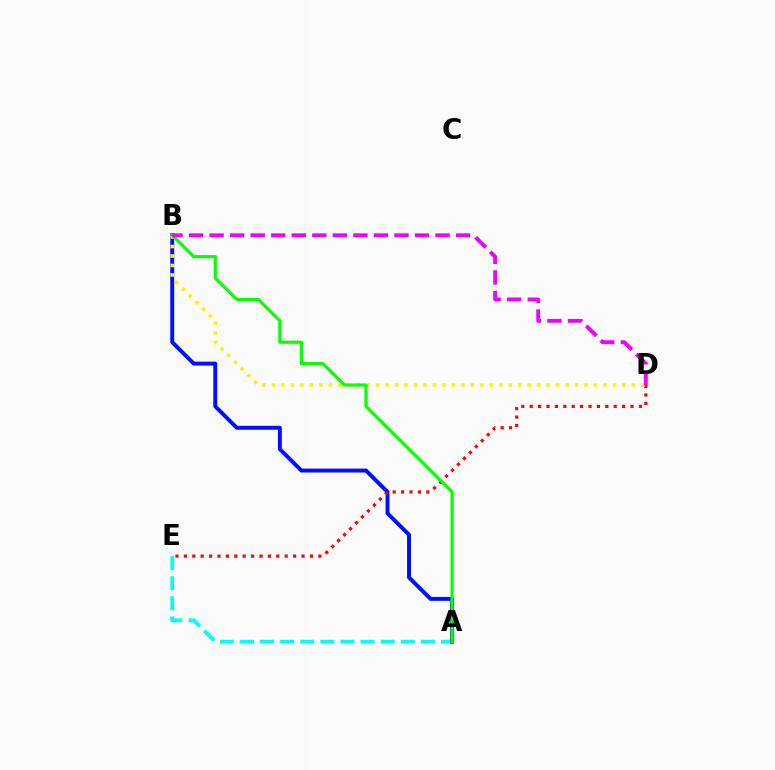{('A', 'E'): [{'color': '#00fff6', 'line_style': 'dashed', 'thickness': 2.73}], ('A', 'B'): [{'color': '#0010ff', 'line_style': 'solid', 'thickness': 2.84}, {'color': '#08ff00', 'line_style': 'solid', 'thickness': 2.28}], ('D', 'E'): [{'color': '#ff0000', 'line_style': 'dotted', 'thickness': 2.28}], ('B', 'D'): [{'color': '#fcf500', 'line_style': 'dotted', 'thickness': 2.57}, {'color': '#ee00ff', 'line_style': 'dashed', 'thickness': 2.79}]}